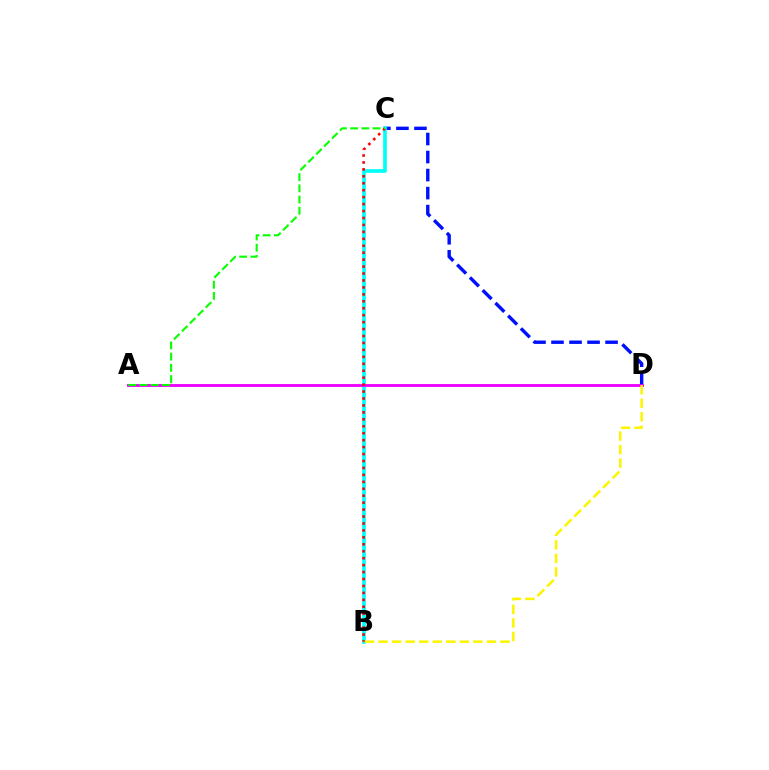{('C', 'D'): [{'color': '#0010ff', 'line_style': 'dashed', 'thickness': 2.45}], ('B', 'C'): [{'color': '#00fff6', 'line_style': 'solid', 'thickness': 2.66}, {'color': '#ff0000', 'line_style': 'dotted', 'thickness': 1.89}], ('A', 'D'): [{'color': '#ee00ff', 'line_style': 'solid', 'thickness': 2.05}], ('A', 'C'): [{'color': '#08ff00', 'line_style': 'dashed', 'thickness': 1.52}], ('B', 'D'): [{'color': '#fcf500', 'line_style': 'dashed', 'thickness': 1.84}]}